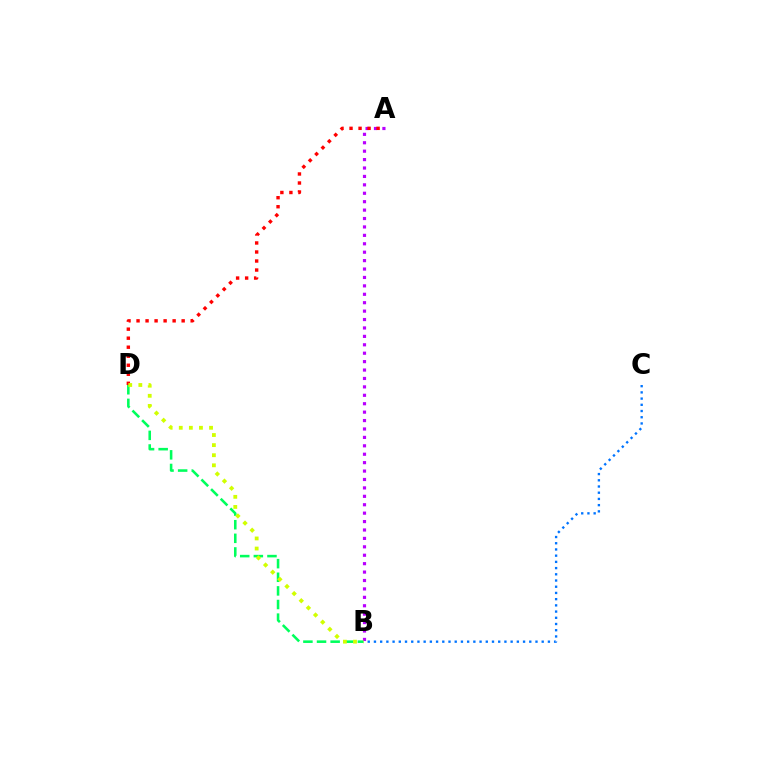{('B', 'D'): [{'color': '#00ff5c', 'line_style': 'dashed', 'thickness': 1.85}, {'color': '#d1ff00', 'line_style': 'dotted', 'thickness': 2.74}], ('A', 'B'): [{'color': '#b900ff', 'line_style': 'dotted', 'thickness': 2.29}], ('A', 'D'): [{'color': '#ff0000', 'line_style': 'dotted', 'thickness': 2.45}], ('B', 'C'): [{'color': '#0074ff', 'line_style': 'dotted', 'thickness': 1.69}]}